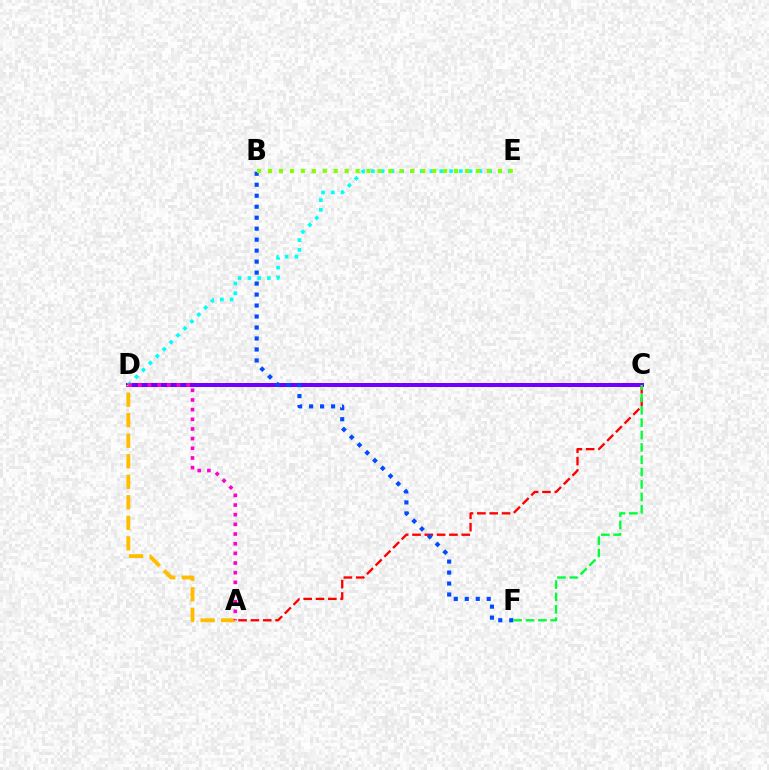{('C', 'D'): [{'color': '#7200ff', 'line_style': 'solid', 'thickness': 2.87}], ('D', 'E'): [{'color': '#00fff6', 'line_style': 'dotted', 'thickness': 2.66}], ('A', 'C'): [{'color': '#ff0000', 'line_style': 'dashed', 'thickness': 1.67}], ('A', 'D'): [{'color': '#ffbd00', 'line_style': 'dashed', 'thickness': 2.79}, {'color': '#ff00cf', 'line_style': 'dotted', 'thickness': 2.63}], ('B', 'F'): [{'color': '#004bff', 'line_style': 'dotted', 'thickness': 2.98}], ('C', 'F'): [{'color': '#00ff39', 'line_style': 'dashed', 'thickness': 1.68}], ('B', 'E'): [{'color': '#84ff00', 'line_style': 'dotted', 'thickness': 2.97}]}